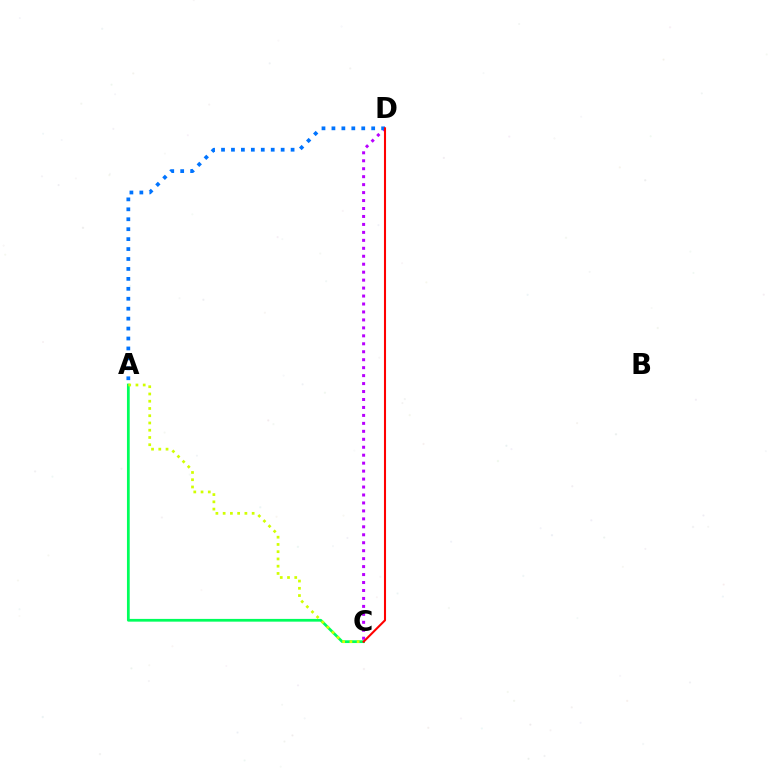{('C', 'D'): [{'color': '#b900ff', 'line_style': 'dotted', 'thickness': 2.16}, {'color': '#ff0000', 'line_style': 'solid', 'thickness': 1.5}], ('A', 'D'): [{'color': '#0074ff', 'line_style': 'dotted', 'thickness': 2.7}], ('A', 'C'): [{'color': '#00ff5c', 'line_style': 'solid', 'thickness': 1.98}, {'color': '#d1ff00', 'line_style': 'dotted', 'thickness': 1.97}]}